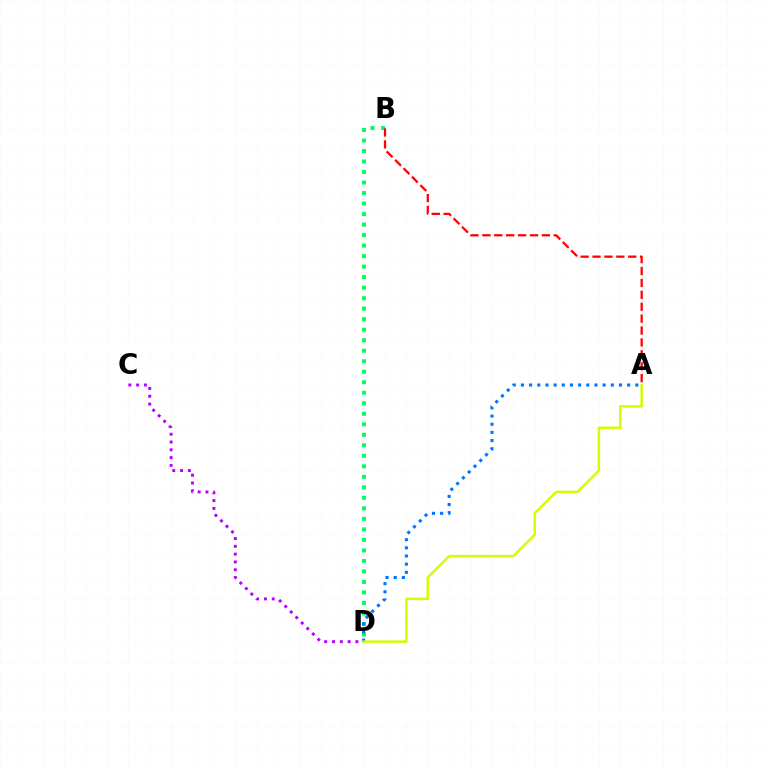{('B', 'D'): [{'color': '#00ff5c', 'line_style': 'dotted', 'thickness': 2.86}], ('C', 'D'): [{'color': '#b900ff', 'line_style': 'dotted', 'thickness': 2.12}], ('A', 'D'): [{'color': '#0074ff', 'line_style': 'dotted', 'thickness': 2.22}, {'color': '#d1ff00', 'line_style': 'solid', 'thickness': 1.78}], ('A', 'B'): [{'color': '#ff0000', 'line_style': 'dashed', 'thickness': 1.62}]}